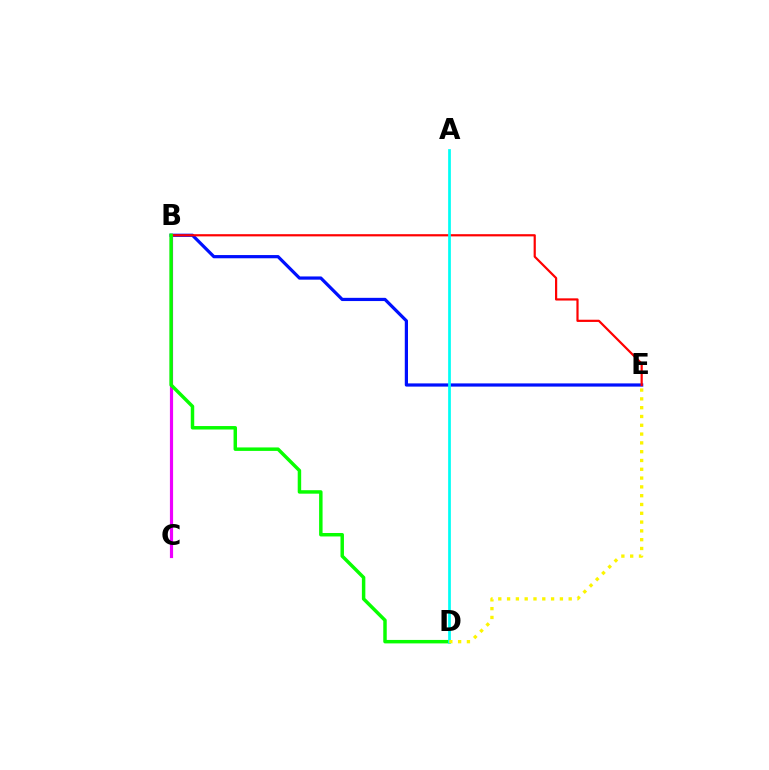{('B', 'E'): [{'color': '#0010ff', 'line_style': 'solid', 'thickness': 2.31}, {'color': '#ff0000', 'line_style': 'solid', 'thickness': 1.58}], ('B', 'C'): [{'color': '#ee00ff', 'line_style': 'solid', 'thickness': 2.28}], ('B', 'D'): [{'color': '#08ff00', 'line_style': 'solid', 'thickness': 2.5}], ('A', 'D'): [{'color': '#00fff6', 'line_style': 'solid', 'thickness': 1.96}], ('D', 'E'): [{'color': '#fcf500', 'line_style': 'dotted', 'thickness': 2.39}]}